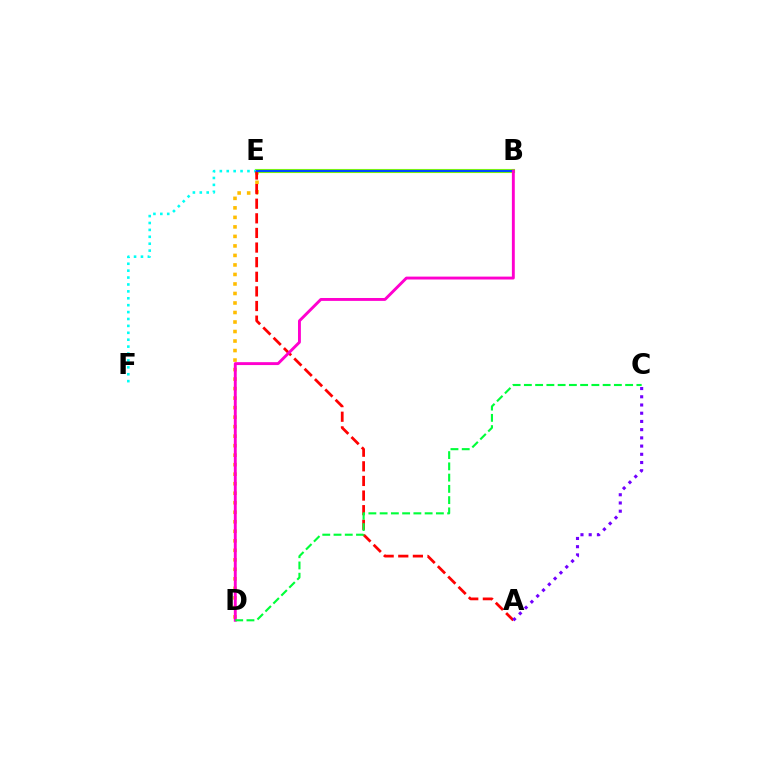{('D', 'E'): [{'color': '#ffbd00', 'line_style': 'dotted', 'thickness': 2.58}], ('B', 'E'): [{'color': '#84ff00', 'line_style': 'solid', 'thickness': 2.96}, {'color': '#004bff', 'line_style': 'solid', 'thickness': 1.56}], ('E', 'F'): [{'color': '#00fff6', 'line_style': 'dotted', 'thickness': 1.88}], ('A', 'E'): [{'color': '#ff0000', 'line_style': 'dashed', 'thickness': 1.99}], ('B', 'D'): [{'color': '#ff00cf', 'line_style': 'solid', 'thickness': 2.09}], ('A', 'C'): [{'color': '#7200ff', 'line_style': 'dotted', 'thickness': 2.23}], ('C', 'D'): [{'color': '#00ff39', 'line_style': 'dashed', 'thickness': 1.53}]}